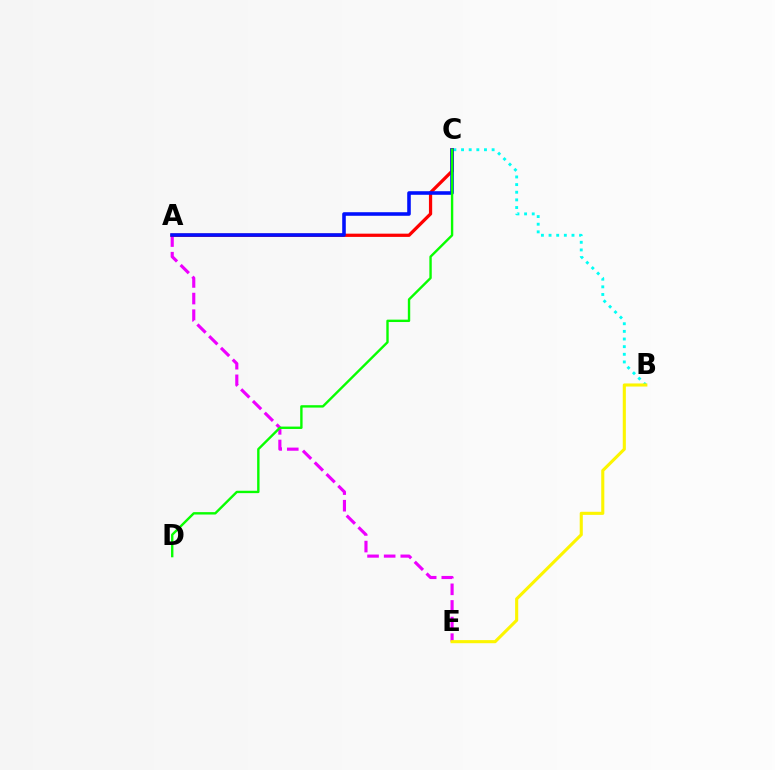{('A', 'E'): [{'color': '#ee00ff', 'line_style': 'dashed', 'thickness': 2.26}], ('B', 'C'): [{'color': '#00fff6', 'line_style': 'dotted', 'thickness': 2.08}], ('B', 'E'): [{'color': '#fcf500', 'line_style': 'solid', 'thickness': 2.23}], ('A', 'C'): [{'color': '#ff0000', 'line_style': 'solid', 'thickness': 2.34}, {'color': '#0010ff', 'line_style': 'solid', 'thickness': 2.57}], ('C', 'D'): [{'color': '#08ff00', 'line_style': 'solid', 'thickness': 1.72}]}